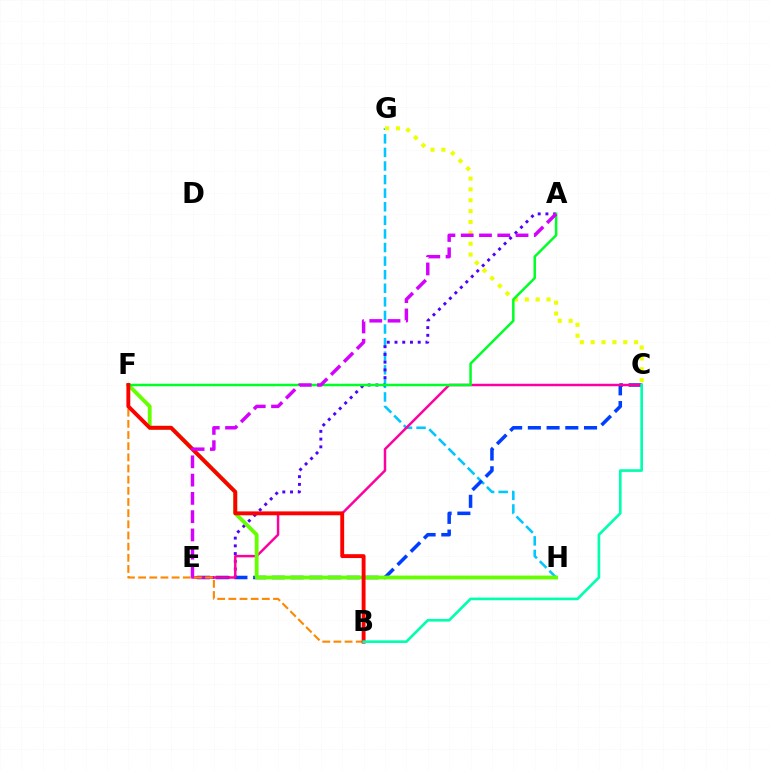{('G', 'H'): [{'color': '#00c7ff', 'line_style': 'dashed', 'thickness': 1.85}], ('C', 'G'): [{'color': '#eeff00', 'line_style': 'dotted', 'thickness': 2.95}], ('C', 'E'): [{'color': '#003fff', 'line_style': 'dashed', 'thickness': 2.54}, {'color': '#ff00a0', 'line_style': 'solid', 'thickness': 1.78}], ('A', 'E'): [{'color': '#4f00ff', 'line_style': 'dotted', 'thickness': 2.1}, {'color': '#d600ff', 'line_style': 'dashed', 'thickness': 2.48}], ('F', 'H'): [{'color': '#66ff00', 'line_style': 'solid', 'thickness': 2.76}], ('A', 'F'): [{'color': '#00ff27', 'line_style': 'solid', 'thickness': 1.79}], ('B', 'F'): [{'color': '#ff8800', 'line_style': 'dashed', 'thickness': 1.52}, {'color': '#ff0000', 'line_style': 'solid', 'thickness': 2.8}], ('B', 'C'): [{'color': '#00ffaf', 'line_style': 'solid', 'thickness': 1.92}]}